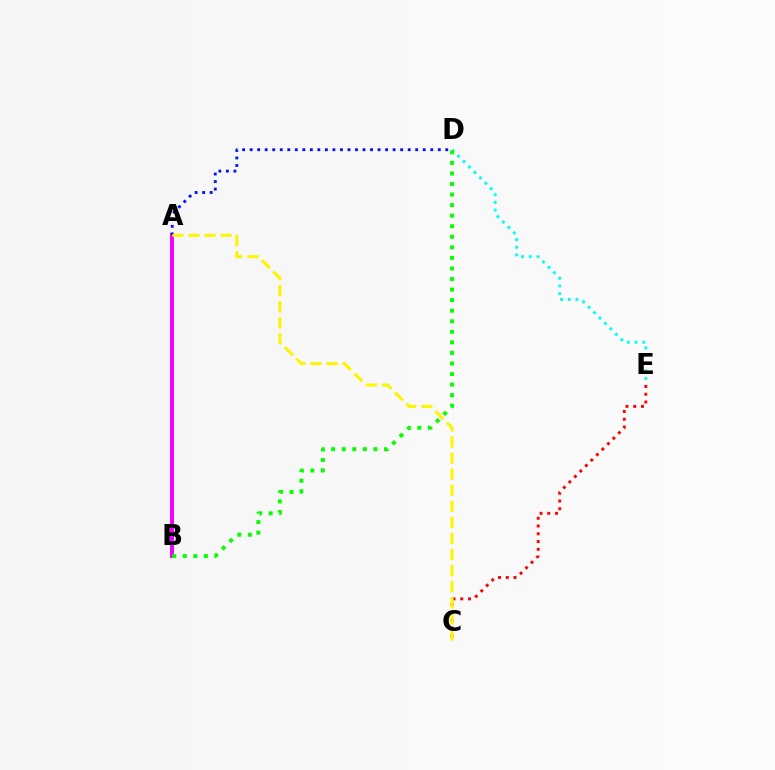{('C', 'E'): [{'color': '#ff0000', 'line_style': 'dotted', 'thickness': 2.11}], ('D', 'E'): [{'color': '#00fff6', 'line_style': 'dotted', 'thickness': 2.09}], ('A', 'B'): [{'color': '#ee00ff', 'line_style': 'solid', 'thickness': 2.82}], ('A', 'D'): [{'color': '#0010ff', 'line_style': 'dotted', 'thickness': 2.04}], ('B', 'D'): [{'color': '#08ff00', 'line_style': 'dotted', 'thickness': 2.87}], ('A', 'C'): [{'color': '#fcf500', 'line_style': 'dashed', 'thickness': 2.18}]}